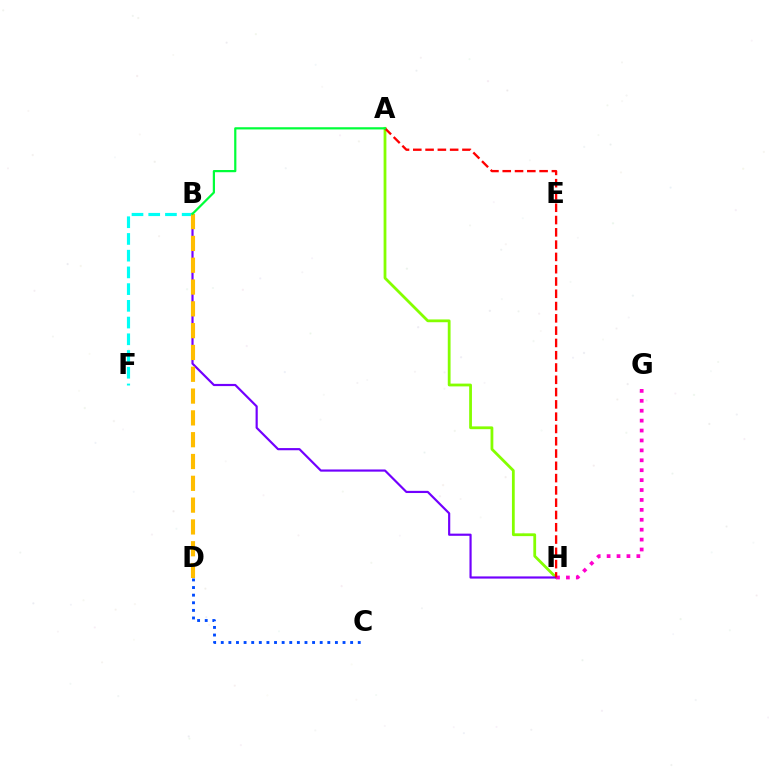{('A', 'H'): [{'color': '#84ff00', 'line_style': 'solid', 'thickness': 2.01}, {'color': '#ff0000', 'line_style': 'dashed', 'thickness': 1.67}], ('B', 'H'): [{'color': '#7200ff', 'line_style': 'solid', 'thickness': 1.57}], ('B', 'F'): [{'color': '#00fff6', 'line_style': 'dashed', 'thickness': 2.27}], ('G', 'H'): [{'color': '#ff00cf', 'line_style': 'dotted', 'thickness': 2.69}], ('C', 'D'): [{'color': '#004bff', 'line_style': 'dotted', 'thickness': 2.07}], ('B', 'D'): [{'color': '#ffbd00', 'line_style': 'dashed', 'thickness': 2.96}], ('A', 'B'): [{'color': '#00ff39', 'line_style': 'solid', 'thickness': 1.59}]}